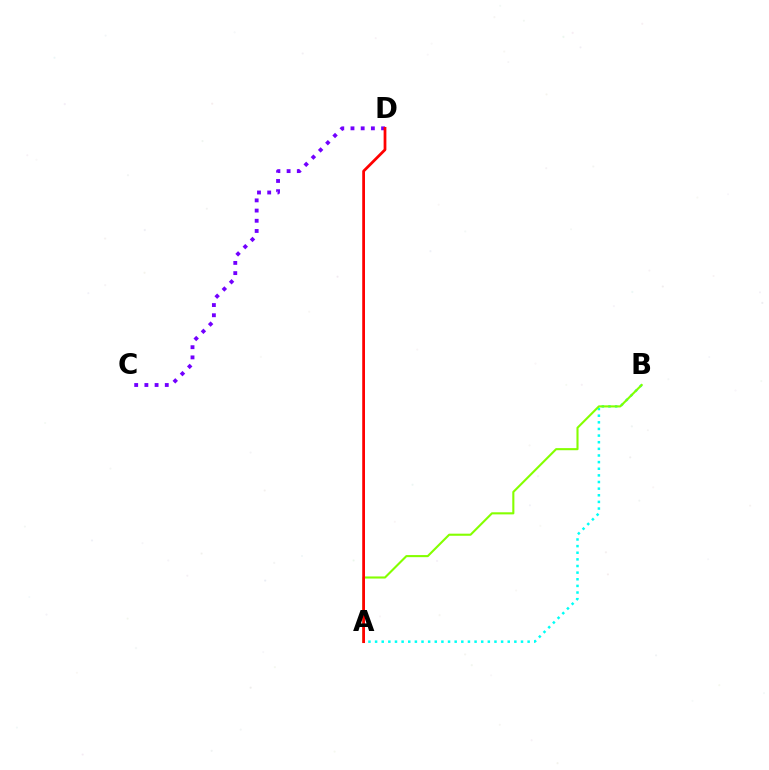{('C', 'D'): [{'color': '#7200ff', 'line_style': 'dotted', 'thickness': 2.77}], ('A', 'B'): [{'color': '#00fff6', 'line_style': 'dotted', 'thickness': 1.8}, {'color': '#84ff00', 'line_style': 'solid', 'thickness': 1.51}], ('A', 'D'): [{'color': '#ff0000', 'line_style': 'solid', 'thickness': 1.99}]}